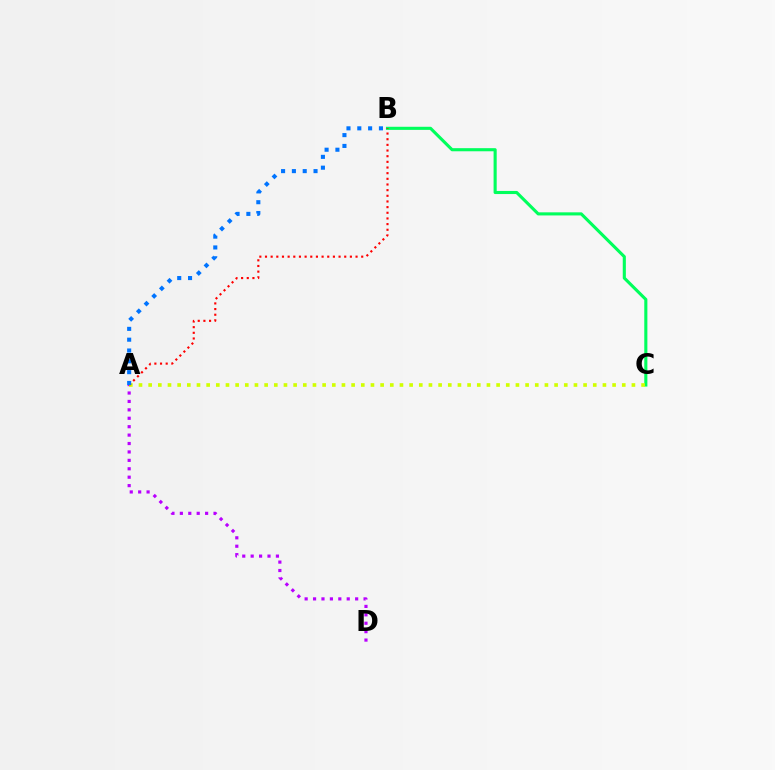{('B', 'C'): [{'color': '#00ff5c', 'line_style': 'solid', 'thickness': 2.23}], ('A', 'D'): [{'color': '#b900ff', 'line_style': 'dotted', 'thickness': 2.29}], ('A', 'C'): [{'color': '#d1ff00', 'line_style': 'dotted', 'thickness': 2.63}], ('A', 'B'): [{'color': '#ff0000', 'line_style': 'dotted', 'thickness': 1.54}, {'color': '#0074ff', 'line_style': 'dotted', 'thickness': 2.94}]}